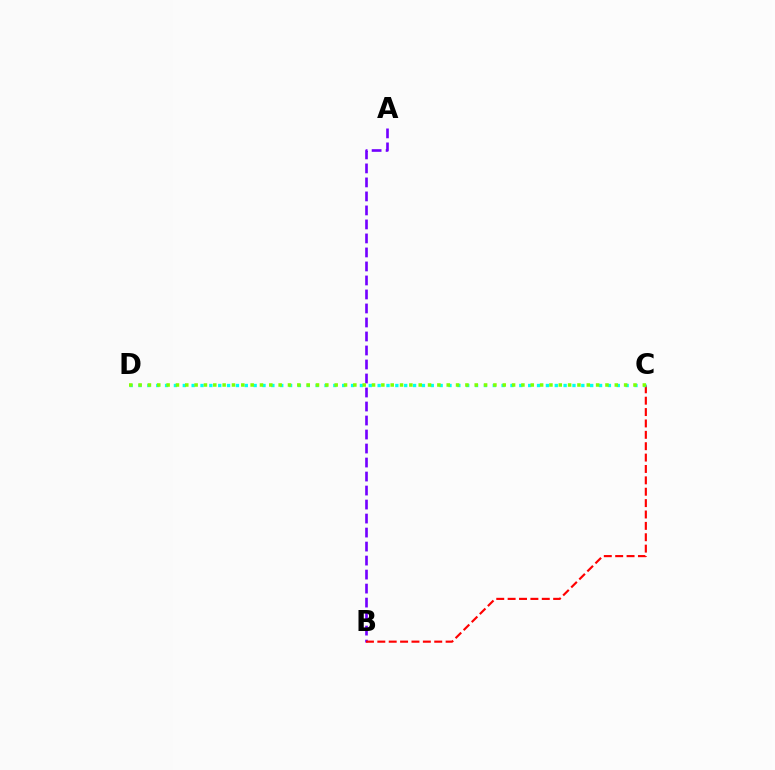{('A', 'B'): [{'color': '#7200ff', 'line_style': 'dashed', 'thickness': 1.9}], ('B', 'C'): [{'color': '#ff0000', 'line_style': 'dashed', 'thickness': 1.55}], ('C', 'D'): [{'color': '#00fff6', 'line_style': 'dotted', 'thickness': 2.41}, {'color': '#84ff00', 'line_style': 'dotted', 'thickness': 2.54}]}